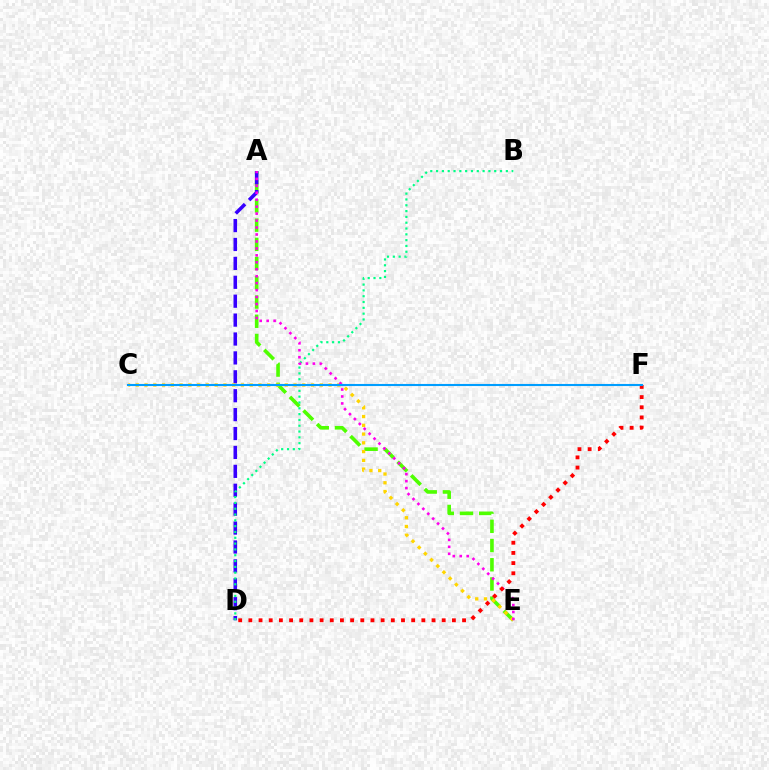{('A', 'E'): [{'color': '#4fff00', 'line_style': 'dashed', 'thickness': 2.61}, {'color': '#ff00ed', 'line_style': 'dotted', 'thickness': 1.89}], ('A', 'D'): [{'color': '#3700ff', 'line_style': 'dashed', 'thickness': 2.57}], ('B', 'D'): [{'color': '#00ff86', 'line_style': 'dotted', 'thickness': 1.58}], ('C', 'E'): [{'color': '#ffd500', 'line_style': 'dotted', 'thickness': 2.38}], ('D', 'F'): [{'color': '#ff0000', 'line_style': 'dotted', 'thickness': 2.76}], ('C', 'F'): [{'color': '#009eff', 'line_style': 'solid', 'thickness': 1.51}]}